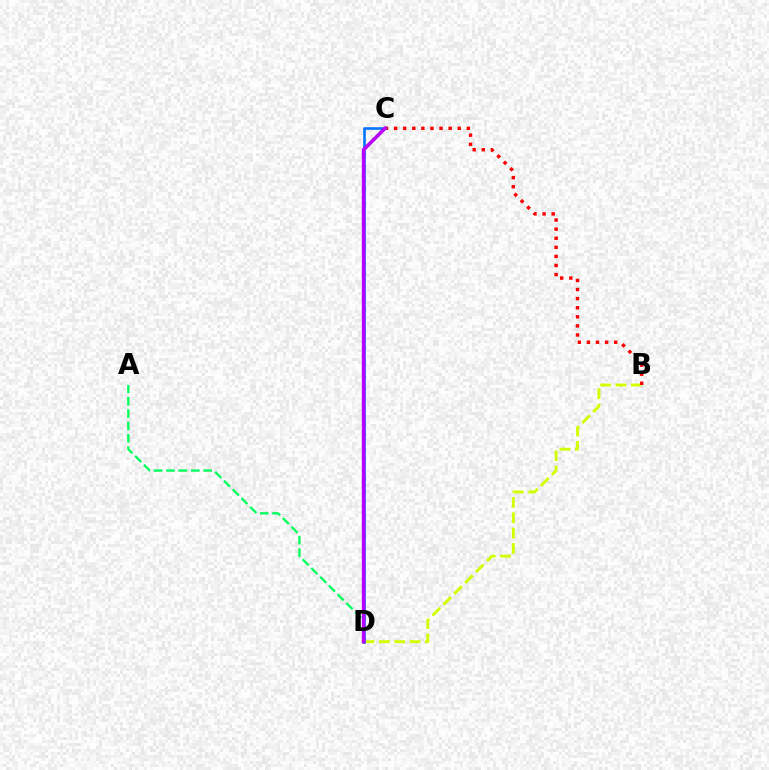{('B', 'D'): [{'color': '#d1ff00', 'line_style': 'dashed', 'thickness': 2.09}], ('A', 'D'): [{'color': '#00ff5c', 'line_style': 'dashed', 'thickness': 1.68}], ('B', 'C'): [{'color': '#ff0000', 'line_style': 'dotted', 'thickness': 2.47}], ('C', 'D'): [{'color': '#0074ff', 'line_style': 'solid', 'thickness': 1.87}, {'color': '#b900ff', 'line_style': 'solid', 'thickness': 2.58}]}